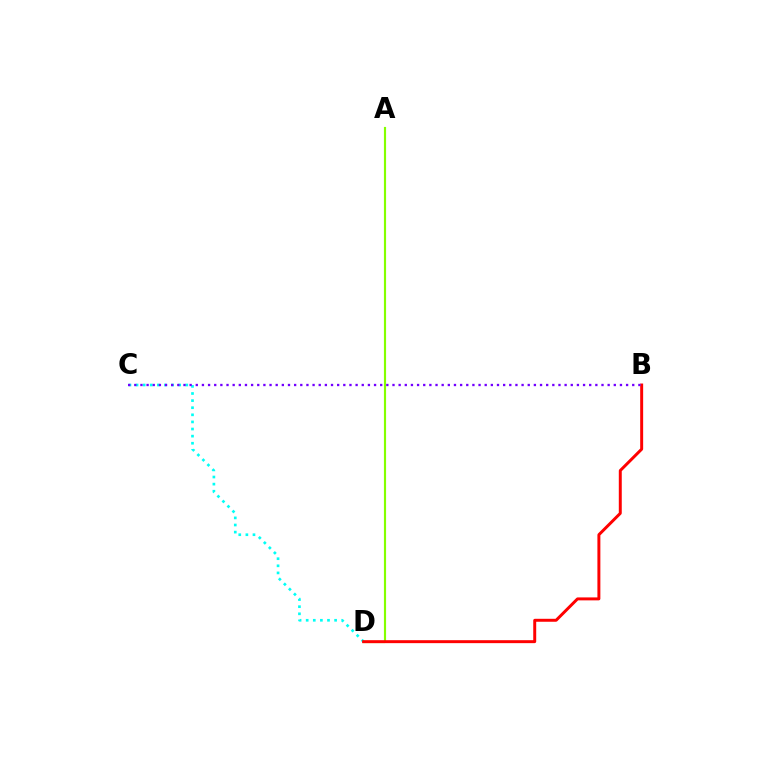{('C', 'D'): [{'color': '#00fff6', 'line_style': 'dotted', 'thickness': 1.93}], ('A', 'D'): [{'color': '#84ff00', 'line_style': 'solid', 'thickness': 1.55}], ('B', 'D'): [{'color': '#ff0000', 'line_style': 'solid', 'thickness': 2.13}], ('B', 'C'): [{'color': '#7200ff', 'line_style': 'dotted', 'thickness': 1.67}]}